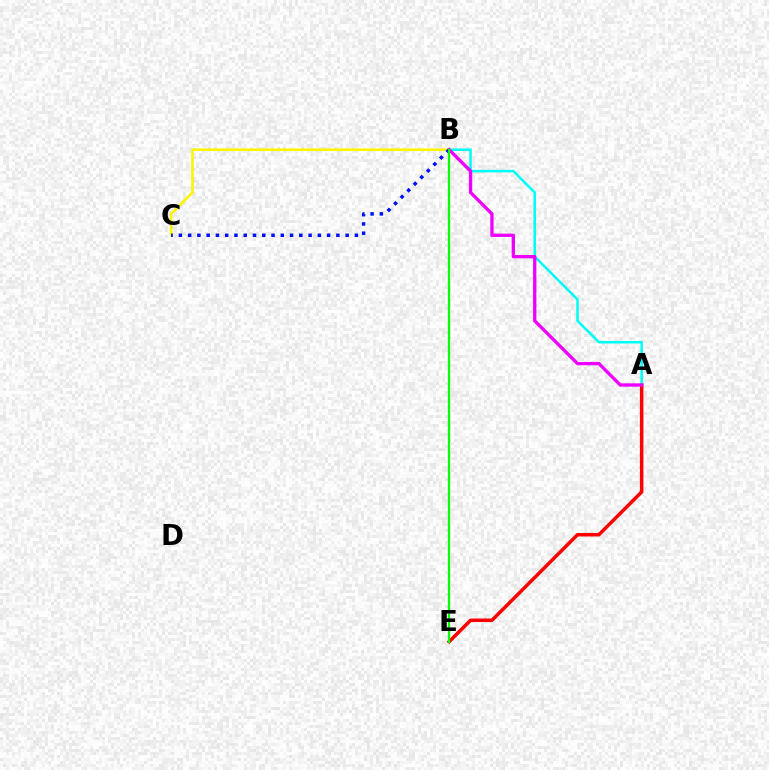{('B', 'C'): [{'color': '#fcf500', 'line_style': 'solid', 'thickness': 1.88}, {'color': '#0010ff', 'line_style': 'dotted', 'thickness': 2.52}], ('A', 'E'): [{'color': '#ff0000', 'line_style': 'solid', 'thickness': 2.52}], ('A', 'B'): [{'color': '#00fff6', 'line_style': 'solid', 'thickness': 1.83}, {'color': '#ee00ff', 'line_style': 'solid', 'thickness': 2.38}], ('B', 'E'): [{'color': '#08ff00', 'line_style': 'solid', 'thickness': 1.63}]}